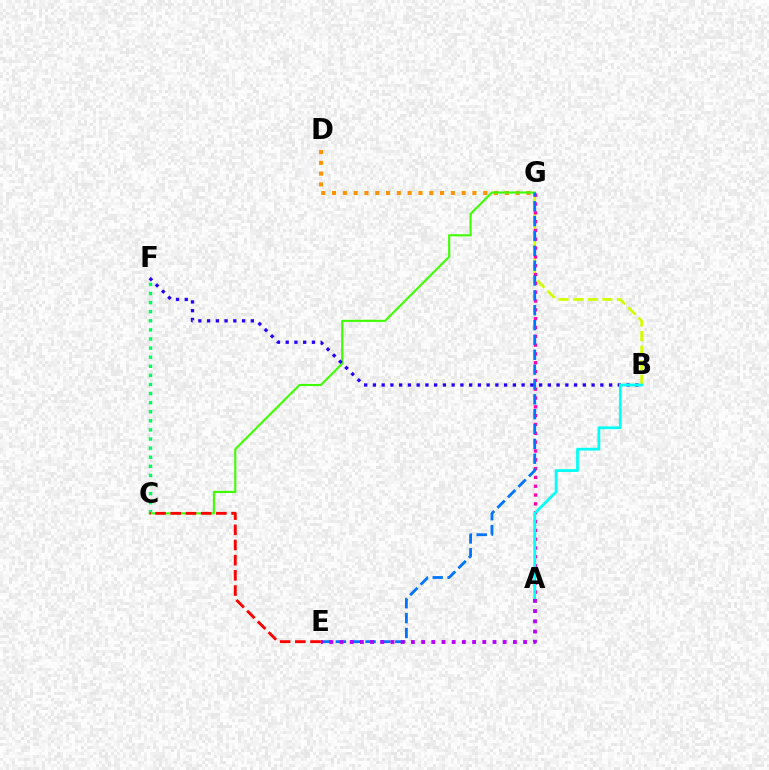{('D', 'G'): [{'color': '#ff9400', 'line_style': 'dotted', 'thickness': 2.93}], ('B', 'G'): [{'color': '#d1ff00', 'line_style': 'dashed', 'thickness': 1.98}], ('A', 'G'): [{'color': '#ff00ac', 'line_style': 'dotted', 'thickness': 2.4}], ('C', 'G'): [{'color': '#3dff00', 'line_style': 'solid', 'thickness': 1.51}], ('E', 'G'): [{'color': '#0074ff', 'line_style': 'dashed', 'thickness': 2.02}], ('C', 'F'): [{'color': '#00ff5c', 'line_style': 'dotted', 'thickness': 2.47}], ('C', 'E'): [{'color': '#ff0000', 'line_style': 'dashed', 'thickness': 2.06}], ('B', 'F'): [{'color': '#2500ff', 'line_style': 'dotted', 'thickness': 2.38}], ('A', 'B'): [{'color': '#00fff6', 'line_style': 'solid', 'thickness': 1.98}], ('A', 'E'): [{'color': '#b900ff', 'line_style': 'dotted', 'thickness': 2.77}]}